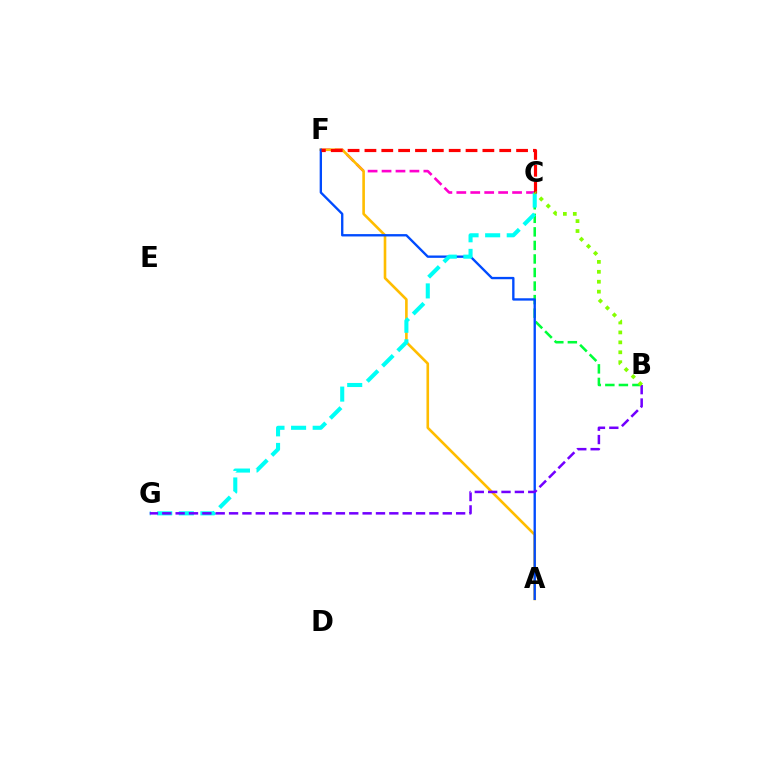{('B', 'C'): [{'color': '#00ff39', 'line_style': 'dashed', 'thickness': 1.84}, {'color': '#84ff00', 'line_style': 'dotted', 'thickness': 2.7}], ('C', 'F'): [{'color': '#ff00cf', 'line_style': 'dashed', 'thickness': 1.89}, {'color': '#ff0000', 'line_style': 'dashed', 'thickness': 2.29}], ('A', 'F'): [{'color': '#ffbd00', 'line_style': 'solid', 'thickness': 1.89}, {'color': '#004bff', 'line_style': 'solid', 'thickness': 1.69}], ('C', 'G'): [{'color': '#00fff6', 'line_style': 'dashed', 'thickness': 2.93}], ('B', 'G'): [{'color': '#7200ff', 'line_style': 'dashed', 'thickness': 1.81}]}